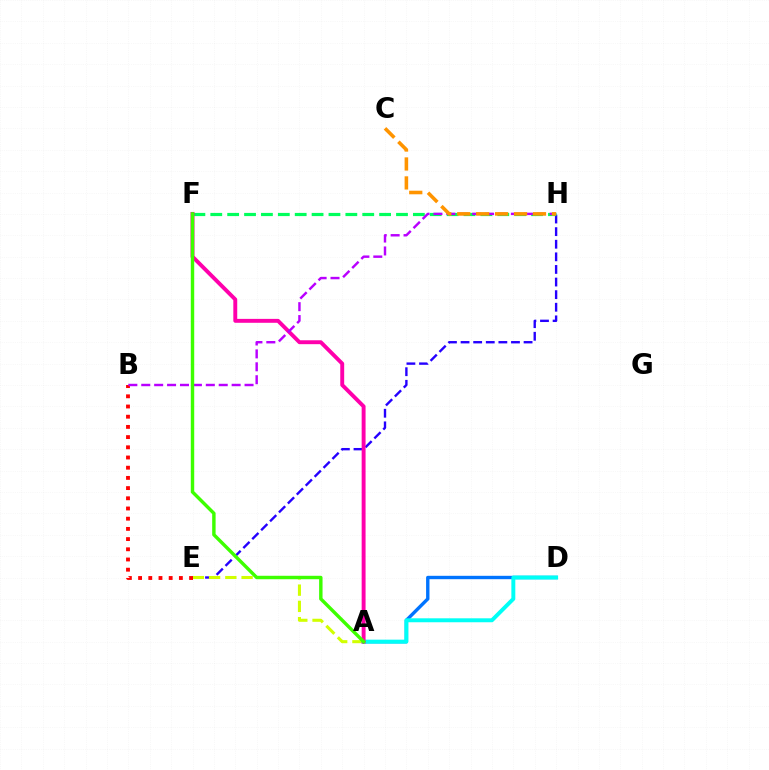{('E', 'H'): [{'color': '#2500ff', 'line_style': 'dashed', 'thickness': 1.71}], ('A', 'E'): [{'color': '#d1ff00', 'line_style': 'dashed', 'thickness': 2.21}], ('B', 'E'): [{'color': '#ff0000', 'line_style': 'dotted', 'thickness': 2.77}], ('F', 'H'): [{'color': '#00ff5c', 'line_style': 'dashed', 'thickness': 2.29}], ('A', 'D'): [{'color': '#0074ff', 'line_style': 'solid', 'thickness': 2.43}, {'color': '#00fff6', 'line_style': 'solid', 'thickness': 2.84}], ('A', 'F'): [{'color': '#ff00ac', 'line_style': 'solid', 'thickness': 2.81}, {'color': '#3dff00', 'line_style': 'solid', 'thickness': 2.46}], ('B', 'H'): [{'color': '#b900ff', 'line_style': 'dashed', 'thickness': 1.75}], ('C', 'H'): [{'color': '#ff9400', 'line_style': 'dashed', 'thickness': 2.57}]}